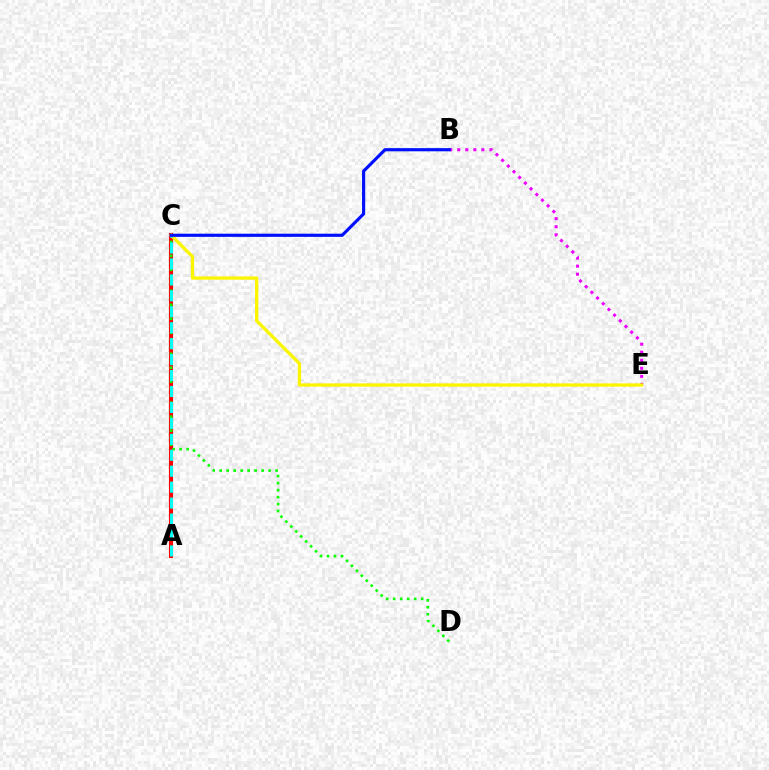{('B', 'E'): [{'color': '#ee00ff', 'line_style': 'dotted', 'thickness': 2.19}], ('A', 'C'): [{'color': '#ff0000', 'line_style': 'solid', 'thickness': 2.98}, {'color': '#00fff6', 'line_style': 'dashed', 'thickness': 2.17}], ('C', 'D'): [{'color': '#08ff00', 'line_style': 'dotted', 'thickness': 1.9}], ('C', 'E'): [{'color': '#fcf500', 'line_style': 'solid', 'thickness': 2.37}], ('B', 'C'): [{'color': '#0010ff', 'line_style': 'solid', 'thickness': 2.28}]}